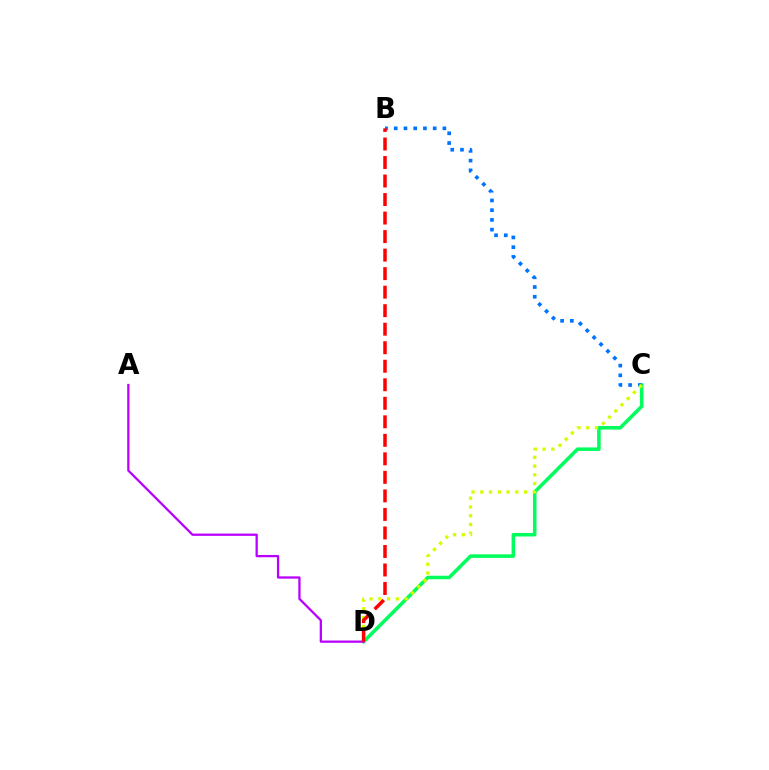{('C', 'D'): [{'color': '#00ff5c', 'line_style': 'solid', 'thickness': 2.54}, {'color': '#d1ff00', 'line_style': 'dotted', 'thickness': 2.38}], ('B', 'C'): [{'color': '#0074ff', 'line_style': 'dotted', 'thickness': 2.65}], ('A', 'D'): [{'color': '#b900ff', 'line_style': 'solid', 'thickness': 1.63}], ('B', 'D'): [{'color': '#ff0000', 'line_style': 'dashed', 'thickness': 2.52}]}